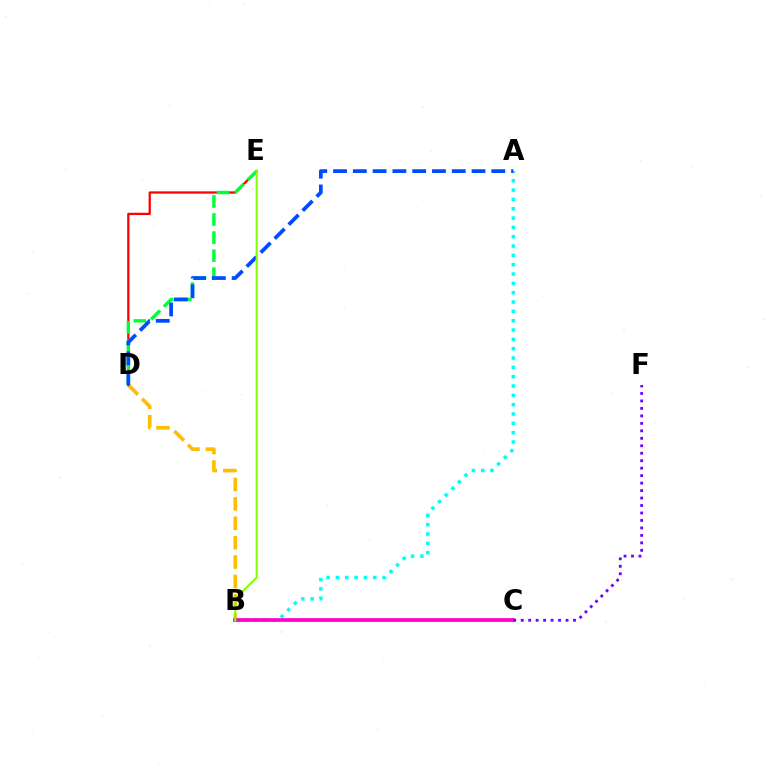{('B', 'D'): [{'color': '#ffbd00', 'line_style': 'dashed', 'thickness': 2.64}], ('A', 'B'): [{'color': '#00fff6', 'line_style': 'dotted', 'thickness': 2.54}], ('D', 'E'): [{'color': '#ff0000', 'line_style': 'solid', 'thickness': 1.63}, {'color': '#00ff39', 'line_style': 'dashed', 'thickness': 2.46}], ('B', 'C'): [{'color': '#ff00cf', 'line_style': 'solid', 'thickness': 2.68}], ('A', 'D'): [{'color': '#004bff', 'line_style': 'dashed', 'thickness': 2.69}], ('B', 'E'): [{'color': '#84ff00', 'line_style': 'solid', 'thickness': 1.52}], ('C', 'F'): [{'color': '#7200ff', 'line_style': 'dotted', 'thickness': 2.03}]}